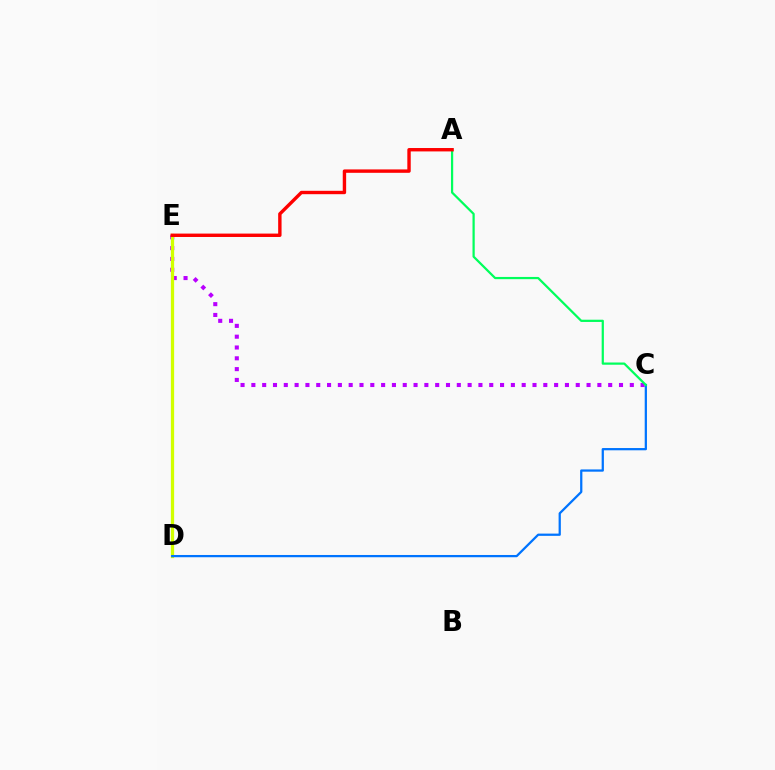{('C', 'E'): [{'color': '#b900ff', 'line_style': 'dotted', 'thickness': 2.94}], ('D', 'E'): [{'color': '#d1ff00', 'line_style': 'solid', 'thickness': 2.34}], ('C', 'D'): [{'color': '#0074ff', 'line_style': 'solid', 'thickness': 1.62}], ('A', 'C'): [{'color': '#00ff5c', 'line_style': 'solid', 'thickness': 1.61}], ('A', 'E'): [{'color': '#ff0000', 'line_style': 'solid', 'thickness': 2.44}]}